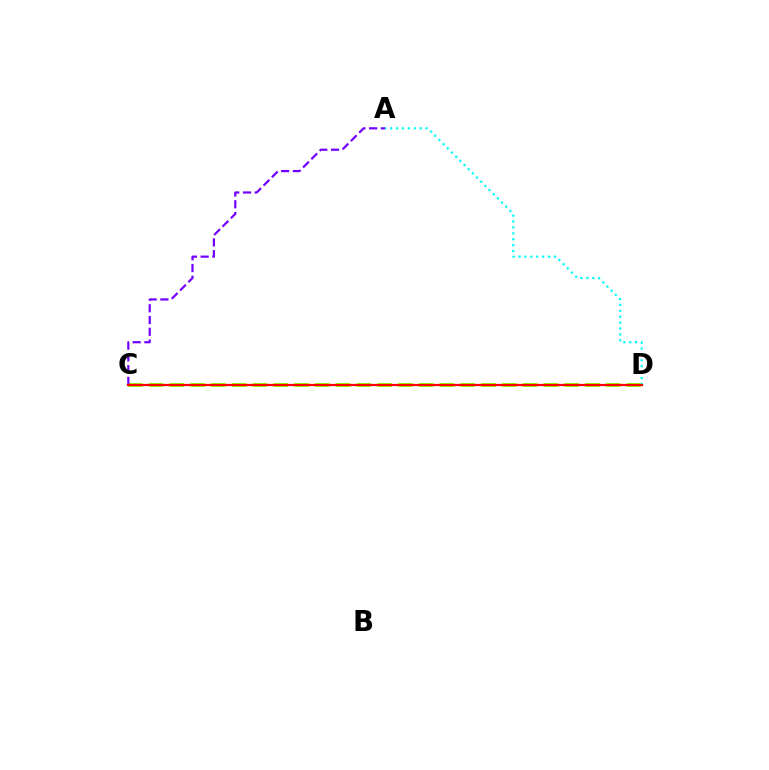{('C', 'D'): [{'color': '#84ff00', 'line_style': 'dashed', 'thickness': 2.82}, {'color': '#ff0000', 'line_style': 'solid', 'thickness': 1.6}], ('A', 'D'): [{'color': '#00fff6', 'line_style': 'dotted', 'thickness': 1.6}], ('A', 'C'): [{'color': '#7200ff', 'line_style': 'dashed', 'thickness': 1.6}]}